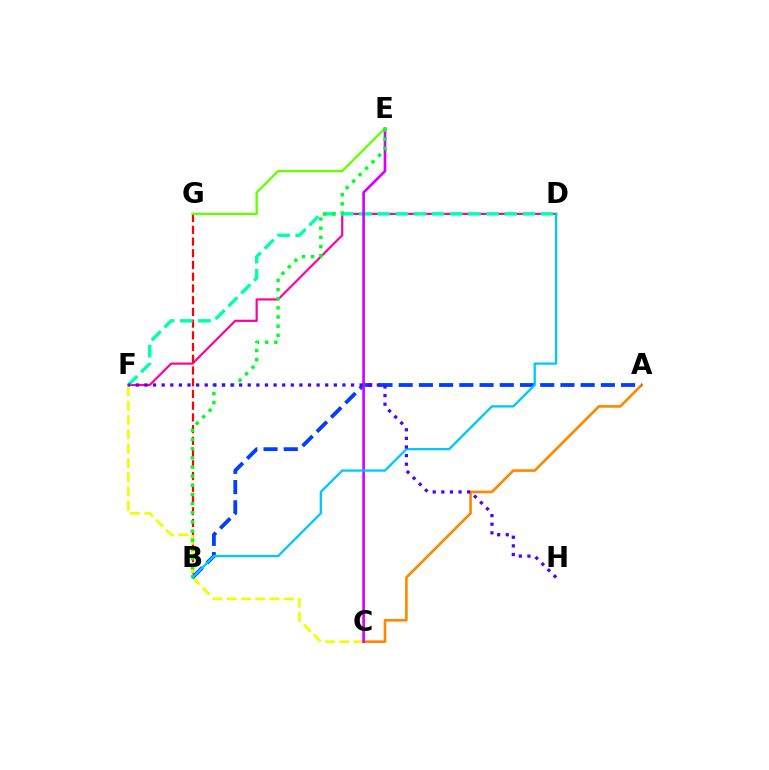{('A', 'C'): [{'color': '#ff8800', 'line_style': 'solid', 'thickness': 1.91}], ('D', 'F'): [{'color': '#ff00a0', 'line_style': 'solid', 'thickness': 1.57}, {'color': '#00ffaf', 'line_style': 'dashed', 'thickness': 2.47}], ('B', 'G'): [{'color': '#ff0000', 'line_style': 'dashed', 'thickness': 1.59}], ('C', 'F'): [{'color': '#eeff00', 'line_style': 'dashed', 'thickness': 1.94}], ('A', 'B'): [{'color': '#003fff', 'line_style': 'dashed', 'thickness': 2.75}], ('C', 'E'): [{'color': '#d600ff', 'line_style': 'solid', 'thickness': 1.93}], ('E', 'G'): [{'color': '#66ff00', 'line_style': 'solid', 'thickness': 1.65}], ('B', 'E'): [{'color': '#00ff27', 'line_style': 'dotted', 'thickness': 2.49}], ('B', 'D'): [{'color': '#00c7ff', 'line_style': 'solid', 'thickness': 1.65}], ('F', 'H'): [{'color': '#4f00ff', 'line_style': 'dotted', 'thickness': 2.34}]}